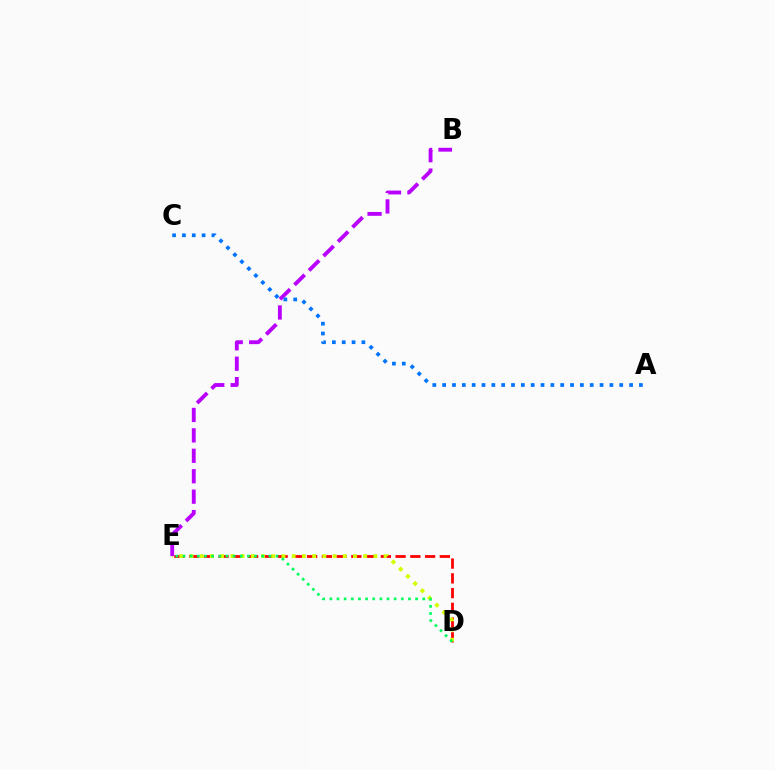{('D', 'E'): [{'color': '#ff0000', 'line_style': 'dashed', 'thickness': 2.0}, {'color': '#d1ff00', 'line_style': 'dotted', 'thickness': 2.78}, {'color': '#00ff5c', 'line_style': 'dotted', 'thickness': 1.94}], ('B', 'E'): [{'color': '#b900ff', 'line_style': 'dashed', 'thickness': 2.78}], ('A', 'C'): [{'color': '#0074ff', 'line_style': 'dotted', 'thickness': 2.67}]}